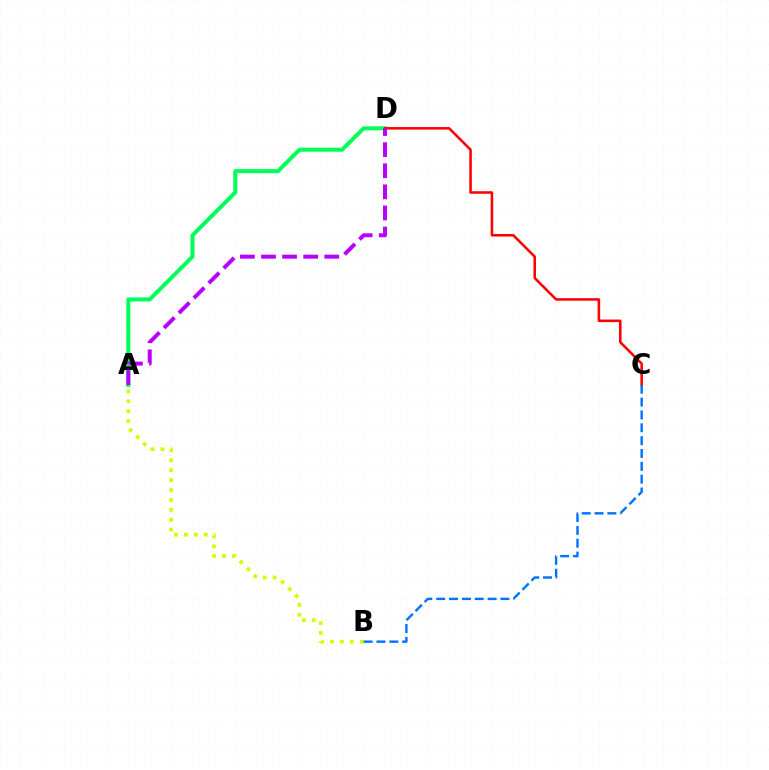{('A', 'B'): [{'color': '#d1ff00', 'line_style': 'dotted', 'thickness': 2.69}], ('A', 'D'): [{'color': '#00ff5c', 'line_style': 'solid', 'thickness': 2.91}, {'color': '#b900ff', 'line_style': 'dashed', 'thickness': 2.87}], ('C', 'D'): [{'color': '#ff0000', 'line_style': 'solid', 'thickness': 1.83}], ('B', 'C'): [{'color': '#0074ff', 'line_style': 'dashed', 'thickness': 1.75}]}